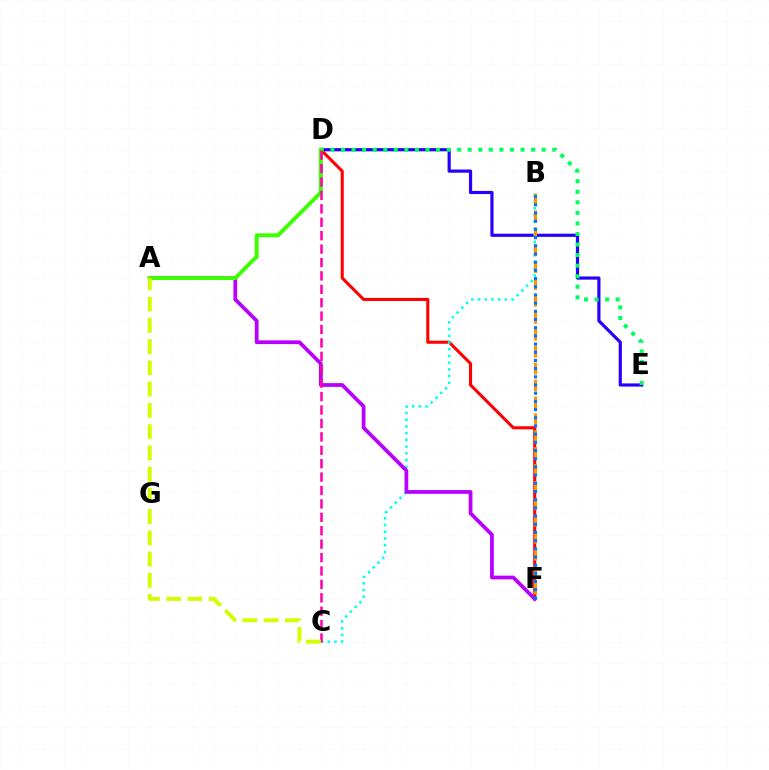{('D', 'F'): [{'color': '#ff0000', 'line_style': 'solid', 'thickness': 2.21}], ('D', 'E'): [{'color': '#2500ff', 'line_style': 'solid', 'thickness': 2.28}, {'color': '#00ff5c', 'line_style': 'dotted', 'thickness': 2.87}], ('B', 'C'): [{'color': '#00fff6', 'line_style': 'dotted', 'thickness': 1.82}], ('A', 'F'): [{'color': '#b900ff', 'line_style': 'solid', 'thickness': 2.7}], ('B', 'F'): [{'color': '#ff9400', 'line_style': 'dashed', 'thickness': 2.3}, {'color': '#0074ff', 'line_style': 'dotted', 'thickness': 2.23}], ('A', 'D'): [{'color': '#3dff00', 'line_style': 'solid', 'thickness': 2.83}], ('C', 'D'): [{'color': '#ff00ac', 'line_style': 'dashed', 'thickness': 1.82}], ('A', 'C'): [{'color': '#d1ff00', 'line_style': 'dashed', 'thickness': 2.89}]}